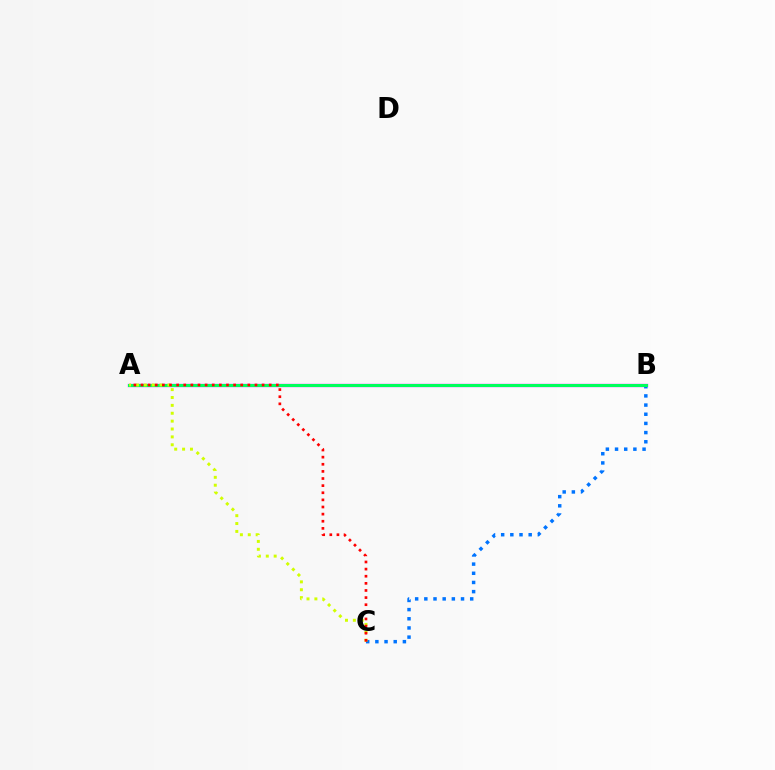{('A', 'B'): [{'color': '#b900ff', 'line_style': 'solid', 'thickness': 2.36}, {'color': '#00ff5c', 'line_style': 'solid', 'thickness': 2.16}], ('B', 'C'): [{'color': '#0074ff', 'line_style': 'dotted', 'thickness': 2.49}], ('A', 'C'): [{'color': '#d1ff00', 'line_style': 'dotted', 'thickness': 2.14}, {'color': '#ff0000', 'line_style': 'dotted', 'thickness': 1.94}]}